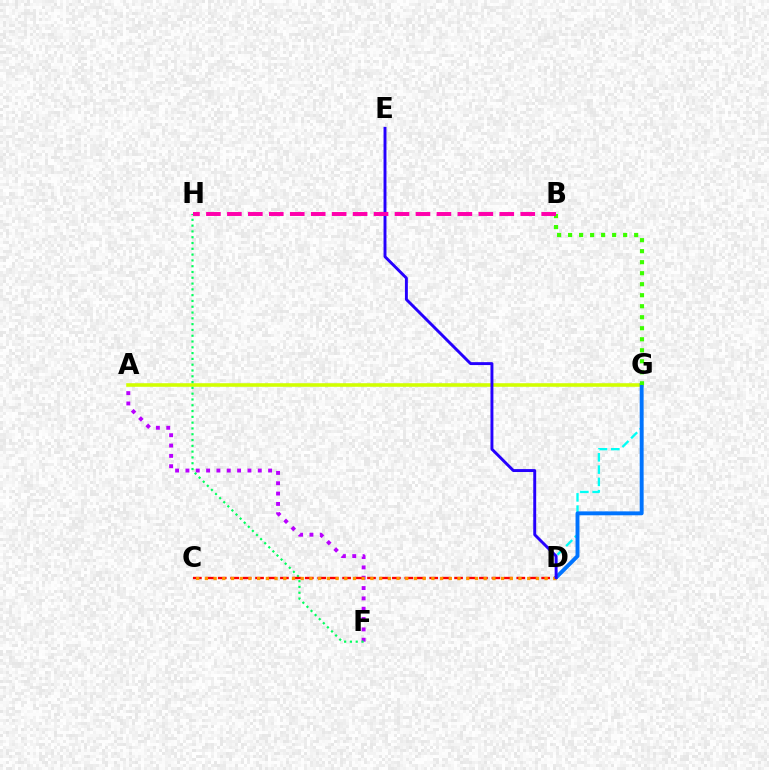{('D', 'G'): [{'color': '#00fff6', 'line_style': 'dashed', 'thickness': 1.67}, {'color': '#0074ff', 'line_style': 'solid', 'thickness': 2.82}], ('A', 'G'): [{'color': '#d1ff00', 'line_style': 'solid', 'thickness': 2.58}], ('A', 'F'): [{'color': '#b900ff', 'line_style': 'dotted', 'thickness': 2.81}], ('F', 'H'): [{'color': '#00ff5c', 'line_style': 'dotted', 'thickness': 1.57}], ('B', 'G'): [{'color': '#3dff00', 'line_style': 'dotted', 'thickness': 2.99}], ('C', 'D'): [{'color': '#ff0000', 'line_style': 'dashed', 'thickness': 1.69}, {'color': '#ff9400', 'line_style': 'dotted', 'thickness': 2.37}], ('D', 'E'): [{'color': '#2500ff', 'line_style': 'solid', 'thickness': 2.1}], ('B', 'H'): [{'color': '#ff00ac', 'line_style': 'dashed', 'thickness': 2.85}]}